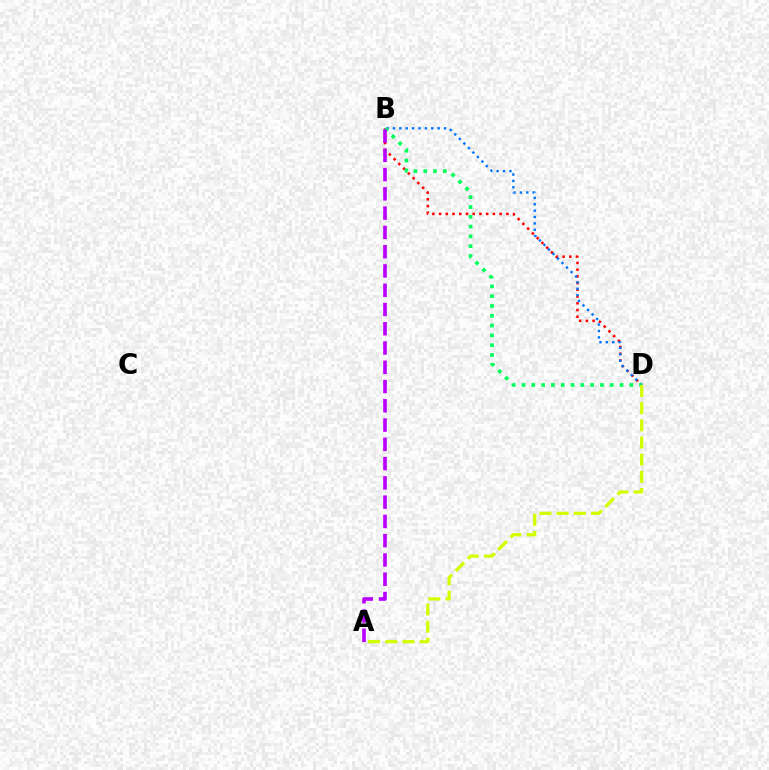{('B', 'D'): [{'color': '#ff0000', 'line_style': 'dotted', 'thickness': 1.83}, {'color': '#0074ff', 'line_style': 'dotted', 'thickness': 1.74}, {'color': '#00ff5c', 'line_style': 'dotted', 'thickness': 2.66}], ('A', 'D'): [{'color': '#d1ff00', 'line_style': 'dashed', 'thickness': 2.33}], ('A', 'B'): [{'color': '#b900ff', 'line_style': 'dashed', 'thickness': 2.62}]}